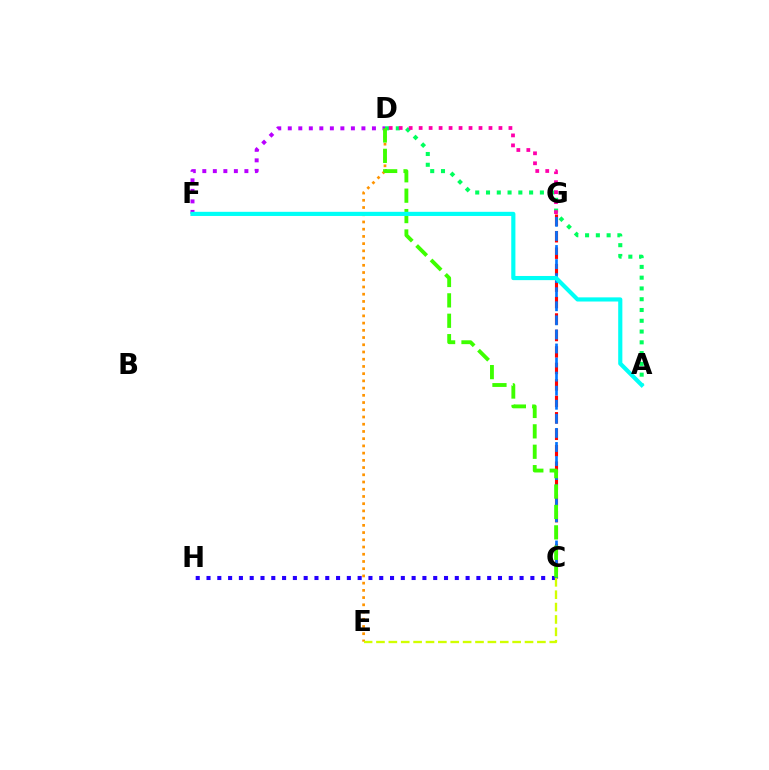{('C', 'G'): [{'color': '#ff0000', 'line_style': 'dashed', 'thickness': 2.24}, {'color': '#0074ff', 'line_style': 'dashed', 'thickness': 1.91}], ('A', 'D'): [{'color': '#00ff5c', 'line_style': 'dotted', 'thickness': 2.93}], ('C', 'H'): [{'color': '#2500ff', 'line_style': 'dotted', 'thickness': 2.93}], ('D', 'G'): [{'color': '#ff00ac', 'line_style': 'dotted', 'thickness': 2.71}], ('D', 'E'): [{'color': '#ff9400', 'line_style': 'dotted', 'thickness': 1.96}], ('D', 'F'): [{'color': '#b900ff', 'line_style': 'dotted', 'thickness': 2.86}], ('C', 'E'): [{'color': '#d1ff00', 'line_style': 'dashed', 'thickness': 1.68}], ('C', 'D'): [{'color': '#3dff00', 'line_style': 'dashed', 'thickness': 2.77}], ('A', 'F'): [{'color': '#00fff6', 'line_style': 'solid', 'thickness': 2.99}]}